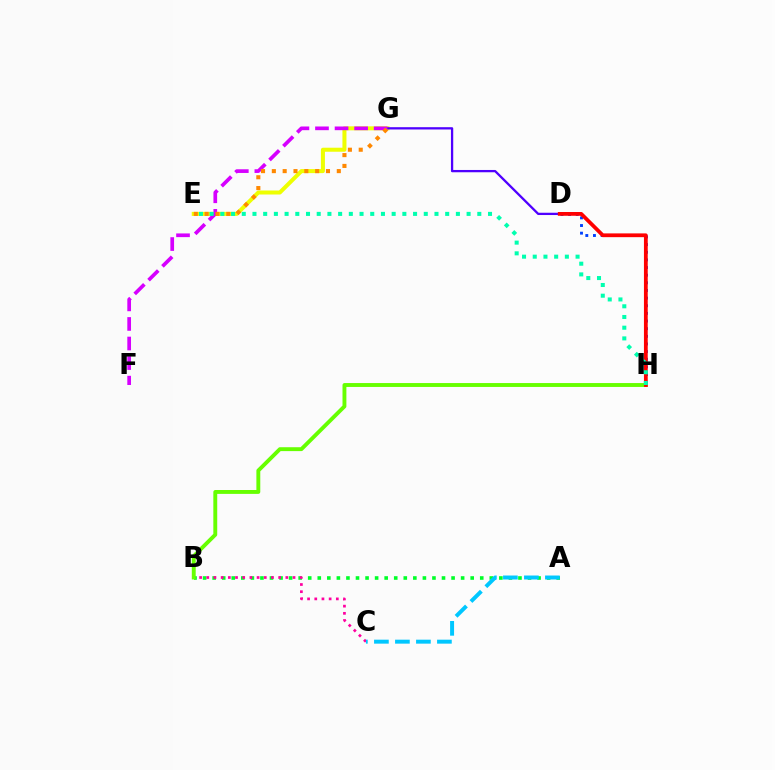{('A', 'B'): [{'color': '#00ff27', 'line_style': 'dotted', 'thickness': 2.6}], ('B', 'C'): [{'color': '#ff00a0', 'line_style': 'dotted', 'thickness': 1.95}], ('E', 'G'): [{'color': '#eeff00', 'line_style': 'solid', 'thickness': 2.9}, {'color': '#ff8800', 'line_style': 'dotted', 'thickness': 2.94}], ('D', 'G'): [{'color': '#4f00ff', 'line_style': 'solid', 'thickness': 1.65}], ('F', 'G'): [{'color': '#d600ff', 'line_style': 'dashed', 'thickness': 2.66}], ('D', 'H'): [{'color': '#003fff', 'line_style': 'dotted', 'thickness': 2.08}, {'color': '#ff0000', 'line_style': 'solid', 'thickness': 2.72}], ('B', 'H'): [{'color': '#66ff00', 'line_style': 'solid', 'thickness': 2.8}], ('A', 'C'): [{'color': '#00c7ff', 'line_style': 'dashed', 'thickness': 2.85}], ('E', 'H'): [{'color': '#00ffaf', 'line_style': 'dotted', 'thickness': 2.91}]}